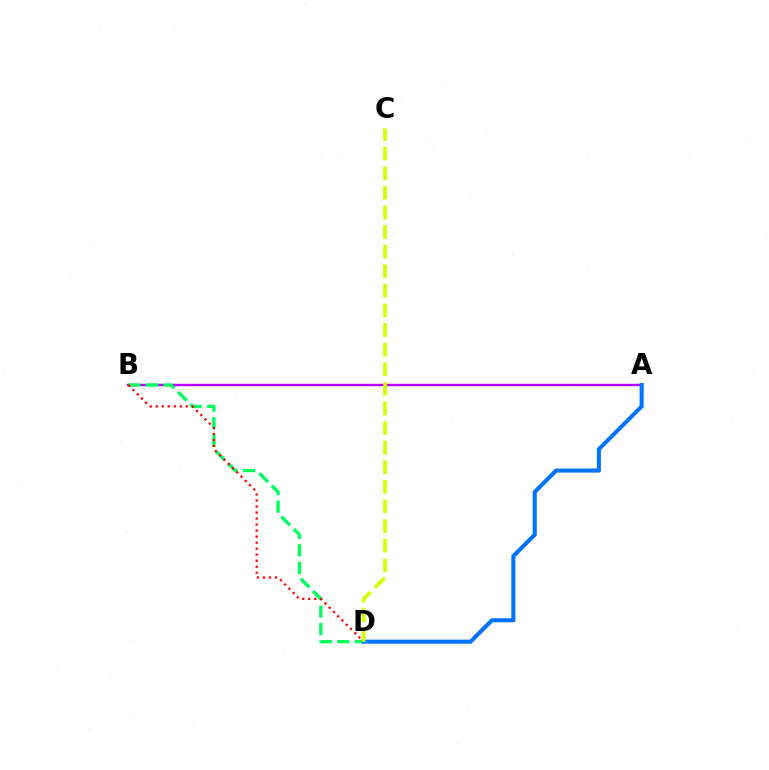{('A', 'B'): [{'color': '#b900ff', 'line_style': 'solid', 'thickness': 1.74}], ('B', 'D'): [{'color': '#00ff5c', 'line_style': 'dashed', 'thickness': 2.38}, {'color': '#ff0000', 'line_style': 'dotted', 'thickness': 1.64}], ('A', 'D'): [{'color': '#0074ff', 'line_style': 'solid', 'thickness': 2.94}], ('C', 'D'): [{'color': '#d1ff00', 'line_style': 'dashed', 'thickness': 2.66}]}